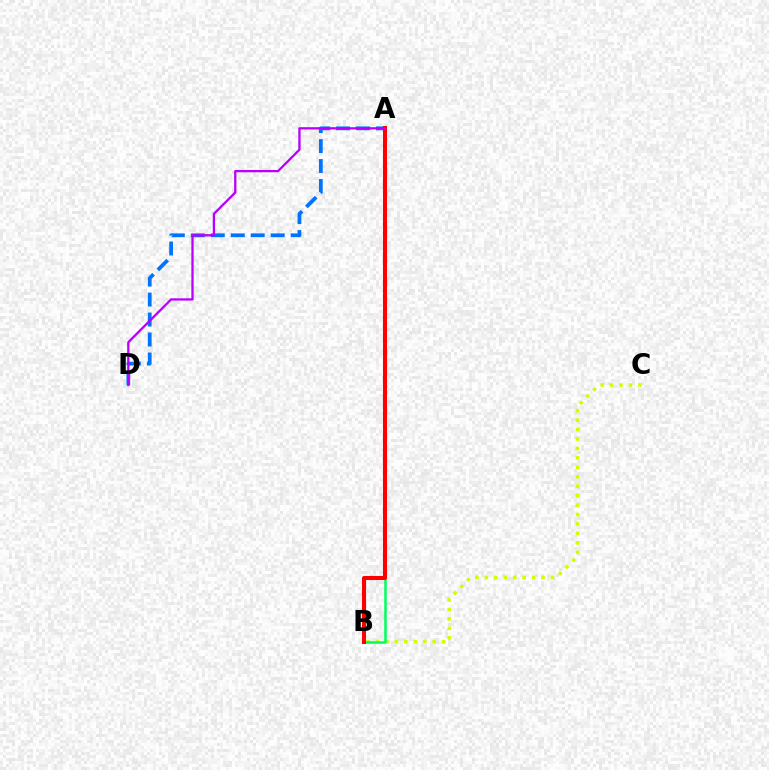{('B', 'C'): [{'color': '#d1ff00', 'line_style': 'dotted', 'thickness': 2.56}], ('A', 'B'): [{'color': '#00ff5c', 'line_style': 'solid', 'thickness': 1.81}, {'color': '#ff0000', 'line_style': 'solid', 'thickness': 2.93}], ('A', 'D'): [{'color': '#0074ff', 'line_style': 'dashed', 'thickness': 2.71}, {'color': '#b900ff', 'line_style': 'solid', 'thickness': 1.66}]}